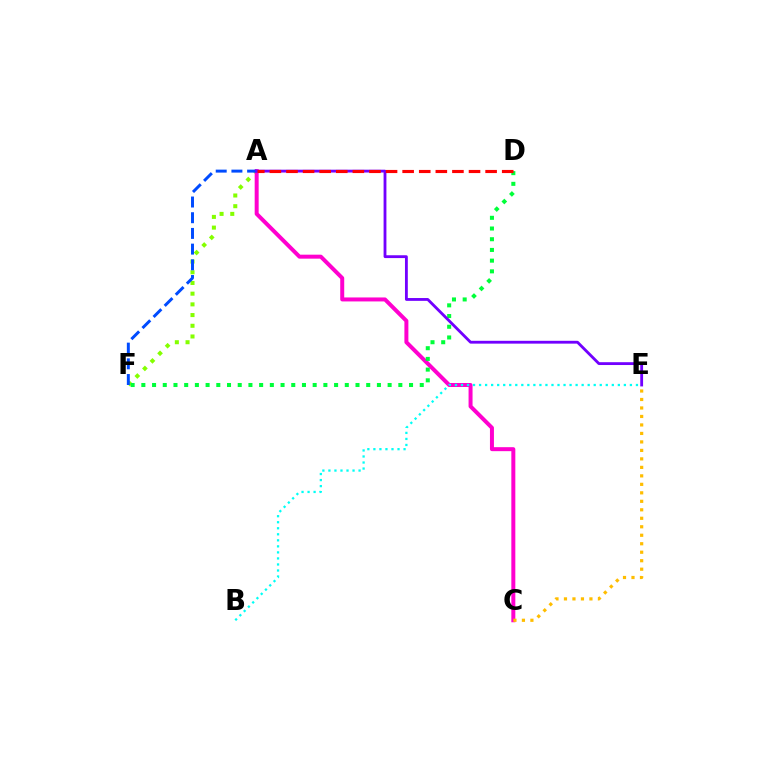{('A', 'F'): [{'color': '#84ff00', 'line_style': 'dotted', 'thickness': 2.91}, {'color': '#004bff', 'line_style': 'dashed', 'thickness': 2.13}], ('A', 'C'): [{'color': '#ff00cf', 'line_style': 'solid', 'thickness': 2.87}], ('D', 'F'): [{'color': '#00ff39', 'line_style': 'dotted', 'thickness': 2.91}], ('A', 'E'): [{'color': '#7200ff', 'line_style': 'solid', 'thickness': 2.04}], ('B', 'E'): [{'color': '#00fff6', 'line_style': 'dotted', 'thickness': 1.64}], ('A', 'D'): [{'color': '#ff0000', 'line_style': 'dashed', 'thickness': 2.25}], ('C', 'E'): [{'color': '#ffbd00', 'line_style': 'dotted', 'thickness': 2.31}]}